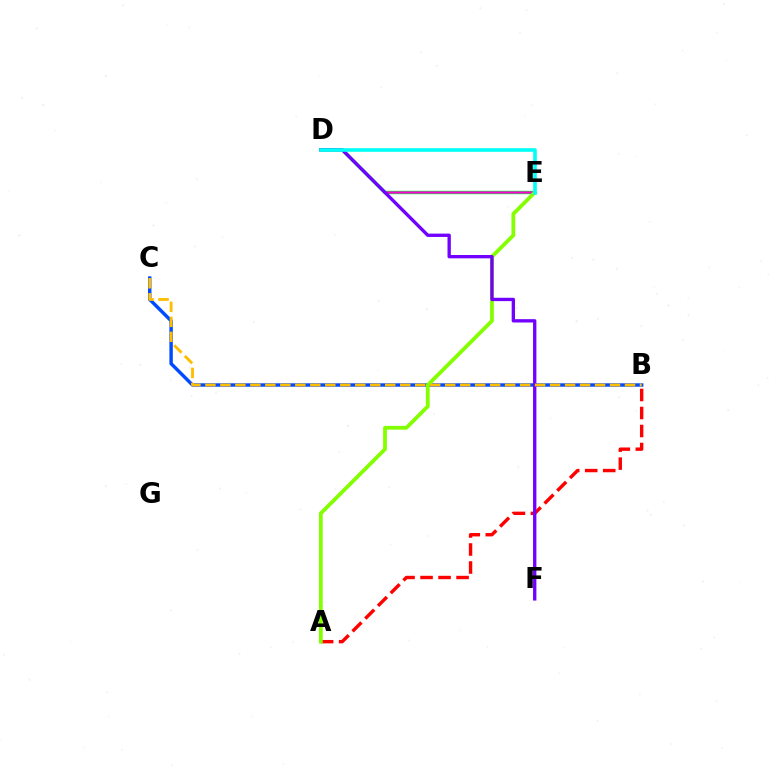{('A', 'B'): [{'color': '#ff0000', 'line_style': 'dashed', 'thickness': 2.45}], ('D', 'E'): [{'color': '#00ff39', 'line_style': 'solid', 'thickness': 2.47}, {'color': '#ff00cf', 'line_style': 'solid', 'thickness': 1.58}, {'color': '#00fff6', 'line_style': 'solid', 'thickness': 2.6}], ('B', 'C'): [{'color': '#004bff', 'line_style': 'solid', 'thickness': 2.47}, {'color': '#ffbd00', 'line_style': 'dashed', 'thickness': 2.04}], ('A', 'E'): [{'color': '#84ff00', 'line_style': 'solid', 'thickness': 2.73}], ('D', 'F'): [{'color': '#7200ff', 'line_style': 'solid', 'thickness': 2.4}]}